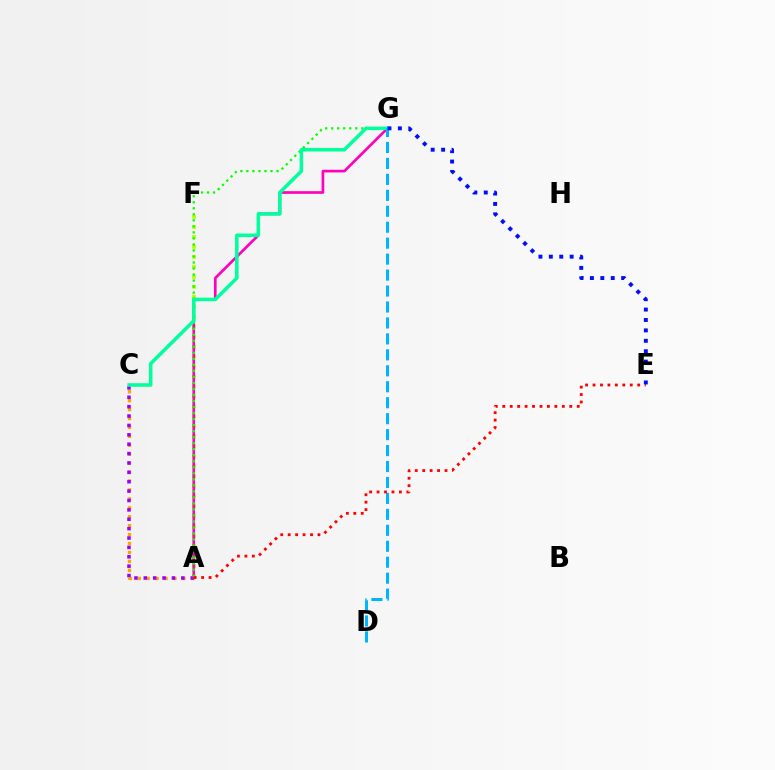{('A', 'F'): [{'color': '#b3ff00', 'line_style': 'dotted', 'thickness': 2.71}], ('A', 'C'): [{'color': '#ffa500', 'line_style': 'dotted', 'thickness': 2.43}, {'color': '#9b00ff', 'line_style': 'dotted', 'thickness': 2.55}], ('A', 'G'): [{'color': '#ff00bd', 'line_style': 'solid', 'thickness': 1.93}, {'color': '#08ff00', 'line_style': 'dotted', 'thickness': 1.64}], ('C', 'G'): [{'color': '#00ff9d', 'line_style': 'solid', 'thickness': 2.54}], ('D', 'G'): [{'color': '#00b5ff', 'line_style': 'dashed', 'thickness': 2.17}], ('A', 'E'): [{'color': '#ff0000', 'line_style': 'dotted', 'thickness': 2.02}], ('E', 'G'): [{'color': '#0010ff', 'line_style': 'dotted', 'thickness': 2.83}]}